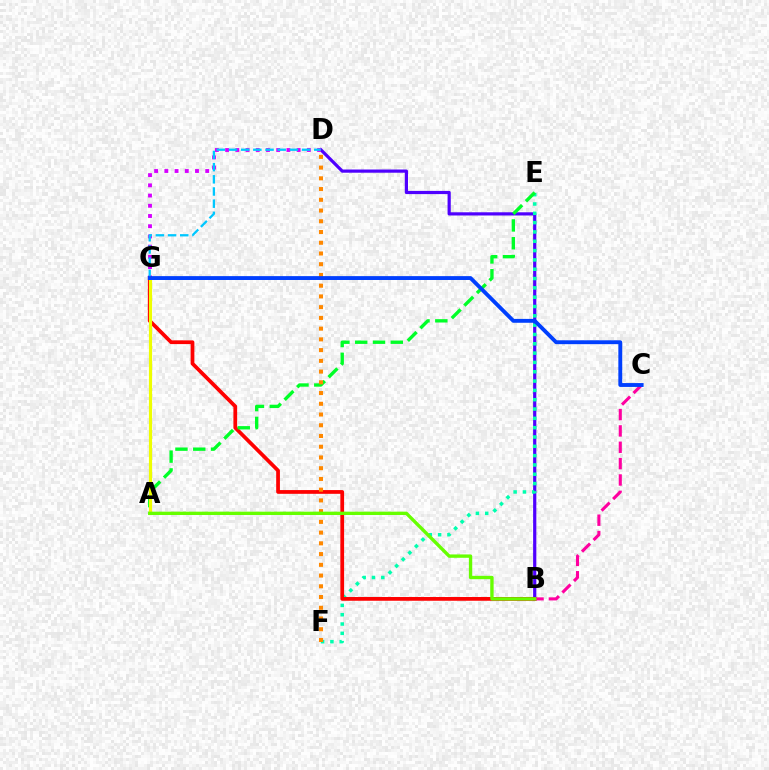{('B', 'D'): [{'color': '#4f00ff', 'line_style': 'solid', 'thickness': 2.31}], ('D', 'G'): [{'color': '#d600ff', 'line_style': 'dotted', 'thickness': 2.78}, {'color': '#00c7ff', 'line_style': 'dashed', 'thickness': 1.65}], ('E', 'F'): [{'color': '#00ffaf', 'line_style': 'dotted', 'thickness': 2.53}], ('B', 'G'): [{'color': '#ff0000', 'line_style': 'solid', 'thickness': 2.7}], ('B', 'C'): [{'color': '#ff00a0', 'line_style': 'dashed', 'thickness': 2.22}], ('A', 'E'): [{'color': '#00ff27', 'line_style': 'dashed', 'thickness': 2.42}], ('A', 'G'): [{'color': '#eeff00', 'line_style': 'solid', 'thickness': 2.27}], ('D', 'F'): [{'color': '#ff8800', 'line_style': 'dotted', 'thickness': 2.92}], ('A', 'B'): [{'color': '#66ff00', 'line_style': 'solid', 'thickness': 2.41}], ('C', 'G'): [{'color': '#003fff', 'line_style': 'solid', 'thickness': 2.79}]}